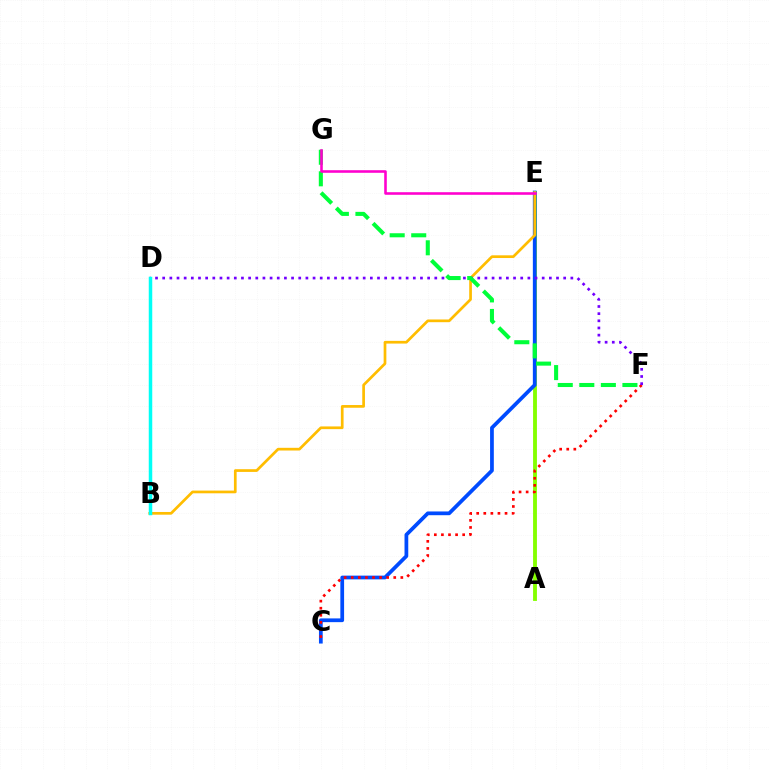{('A', 'E'): [{'color': '#84ff00', 'line_style': 'solid', 'thickness': 2.77}], ('C', 'E'): [{'color': '#004bff', 'line_style': 'solid', 'thickness': 2.7}], ('C', 'F'): [{'color': '#ff0000', 'line_style': 'dotted', 'thickness': 1.92}], ('B', 'E'): [{'color': '#ffbd00', 'line_style': 'solid', 'thickness': 1.95}], ('D', 'F'): [{'color': '#7200ff', 'line_style': 'dotted', 'thickness': 1.95}], ('F', 'G'): [{'color': '#00ff39', 'line_style': 'dashed', 'thickness': 2.93}], ('E', 'G'): [{'color': '#ff00cf', 'line_style': 'solid', 'thickness': 1.86}], ('B', 'D'): [{'color': '#00fff6', 'line_style': 'solid', 'thickness': 2.51}]}